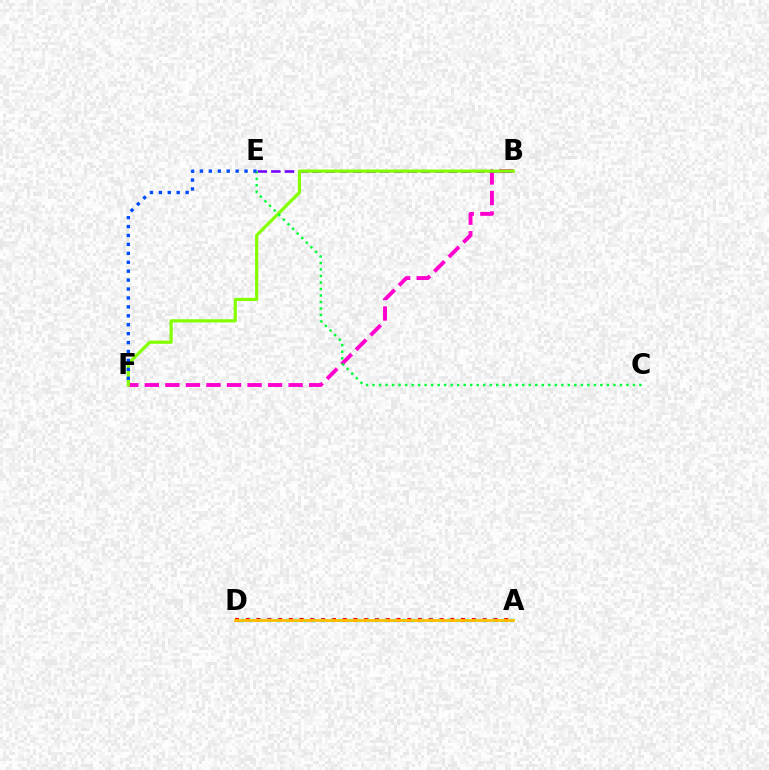{('B', 'F'): [{'color': '#ff00cf', 'line_style': 'dashed', 'thickness': 2.79}, {'color': '#84ff00', 'line_style': 'solid', 'thickness': 2.29}], ('B', 'E'): [{'color': '#7200ff', 'line_style': 'dashed', 'thickness': 1.85}], ('A', 'D'): [{'color': '#ff0000', 'line_style': 'dotted', 'thickness': 2.92}, {'color': '#00fff6', 'line_style': 'dotted', 'thickness': 2.44}, {'color': '#ffbd00', 'line_style': 'solid', 'thickness': 2.02}], ('C', 'E'): [{'color': '#00ff39', 'line_style': 'dotted', 'thickness': 1.77}], ('E', 'F'): [{'color': '#004bff', 'line_style': 'dotted', 'thickness': 2.42}]}